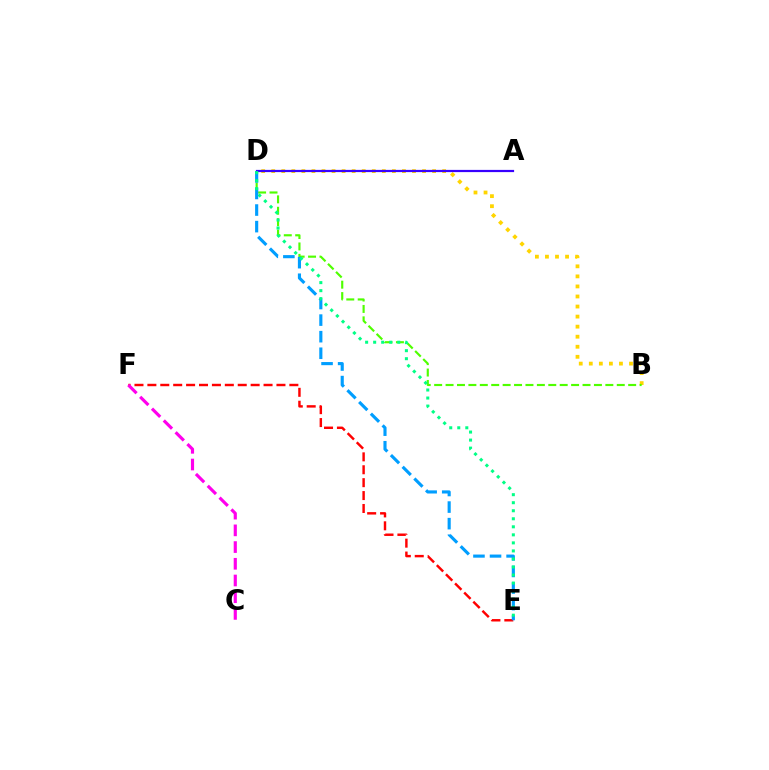{('B', 'D'): [{'color': '#ffd500', 'line_style': 'dotted', 'thickness': 2.73}, {'color': '#4fff00', 'line_style': 'dashed', 'thickness': 1.55}], ('E', 'F'): [{'color': '#ff0000', 'line_style': 'dashed', 'thickness': 1.75}], ('D', 'E'): [{'color': '#009eff', 'line_style': 'dashed', 'thickness': 2.25}, {'color': '#00ff86', 'line_style': 'dotted', 'thickness': 2.18}], ('A', 'D'): [{'color': '#3700ff', 'line_style': 'solid', 'thickness': 1.59}], ('C', 'F'): [{'color': '#ff00ed', 'line_style': 'dashed', 'thickness': 2.27}]}